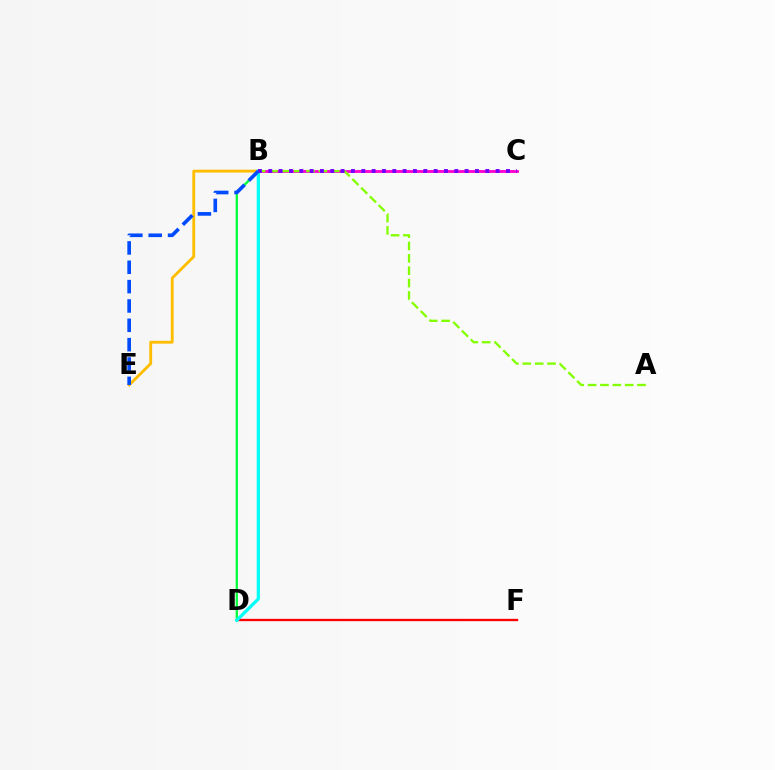{('B', 'C'): [{'color': '#ff00cf', 'line_style': 'solid', 'thickness': 2.04}, {'color': '#7200ff', 'line_style': 'dotted', 'thickness': 2.81}], ('D', 'F'): [{'color': '#ff0000', 'line_style': 'solid', 'thickness': 1.68}], ('B', 'D'): [{'color': '#00ff39', 'line_style': 'solid', 'thickness': 1.65}, {'color': '#00fff6', 'line_style': 'solid', 'thickness': 2.31}], ('A', 'B'): [{'color': '#84ff00', 'line_style': 'dashed', 'thickness': 1.68}], ('B', 'E'): [{'color': '#ffbd00', 'line_style': 'solid', 'thickness': 2.04}, {'color': '#004bff', 'line_style': 'dashed', 'thickness': 2.63}]}